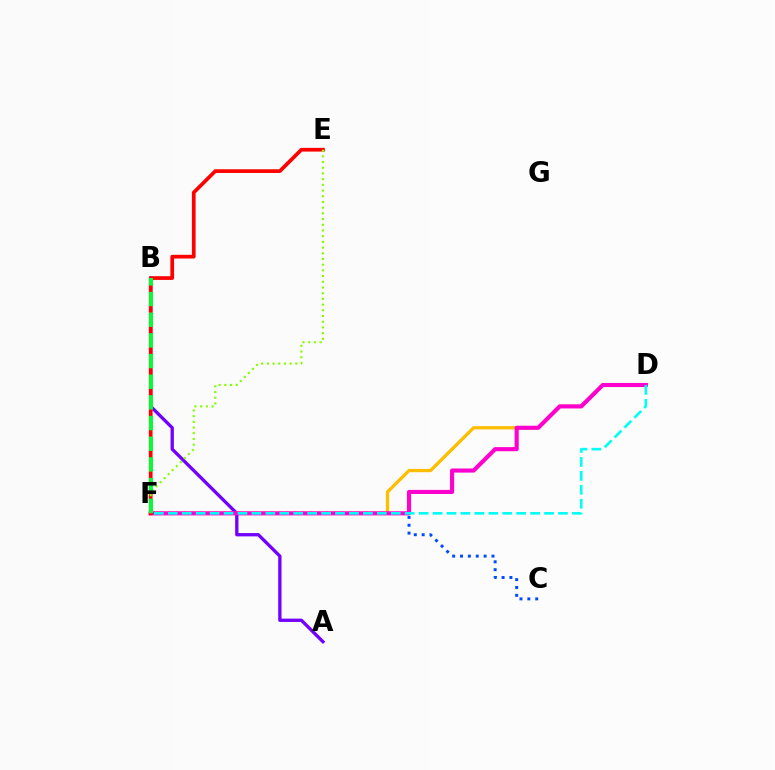{('A', 'B'): [{'color': '#7200ff', 'line_style': 'solid', 'thickness': 2.38}], ('D', 'F'): [{'color': '#ffbd00', 'line_style': 'solid', 'thickness': 2.36}, {'color': '#ff00cf', 'line_style': 'solid', 'thickness': 2.96}, {'color': '#00fff6', 'line_style': 'dashed', 'thickness': 1.89}], ('C', 'F'): [{'color': '#004bff', 'line_style': 'dotted', 'thickness': 2.14}], ('E', 'F'): [{'color': '#ff0000', 'line_style': 'solid', 'thickness': 2.67}, {'color': '#84ff00', 'line_style': 'dotted', 'thickness': 1.55}], ('B', 'F'): [{'color': '#00ff39', 'line_style': 'dashed', 'thickness': 2.81}]}